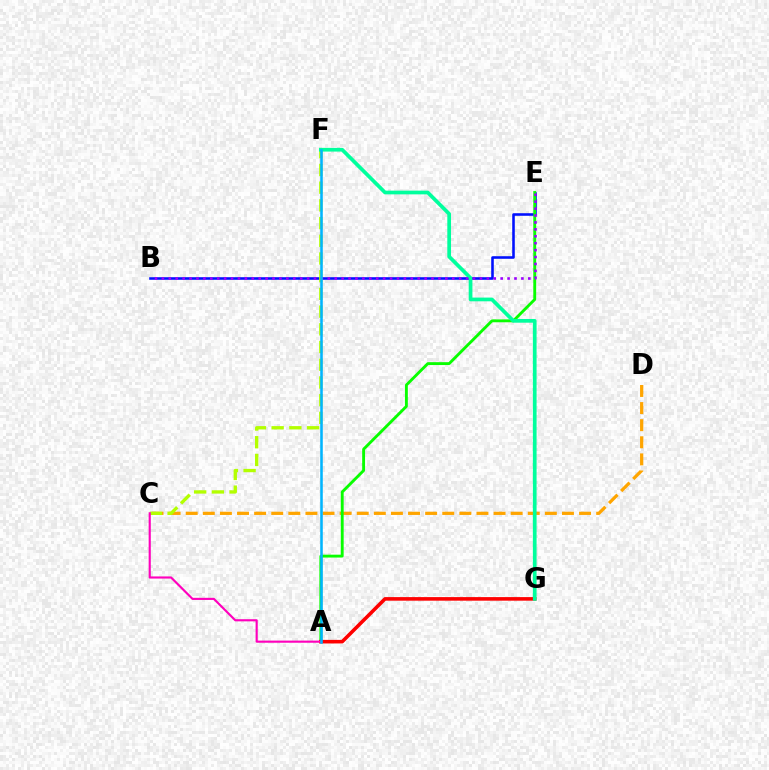{('C', 'D'): [{'color': '#ffa500', 'line_style': 'dashed', 'thickness': 2.32}], ('B', 'E'): [{'color': '#0010ff', 'line_style': 'solid', 'thickness': 1.85}, {'color': '#9b00ff', 'line_style': 'dotted', 'thickness': 1.88}], ('A', 'E'): [{'color': '#08ff00', 'line_style': 'solid', 'thickness': 2.07}], ('A', 'G'): [{'color': '#ff0000', 'line_style': 'solid', 'thickness': 2.58}], ('C', 'F'): [{'color': '#b3ff00', 'line_style': 'dashed', 'thickness': 2.41}], ('A', 'C'): [{'color': '#ff00bd', 'line_style': 'solid', 'thickness': 1.54}], ('F', 'G'): [{'color': '#00ff9d', 'line_style': 'solid', 'thickness': 2.67}], ('A', 'F'): [{'color': '#00b5ff', 'line_style': 'solid', 'thickness': 1.84}]}